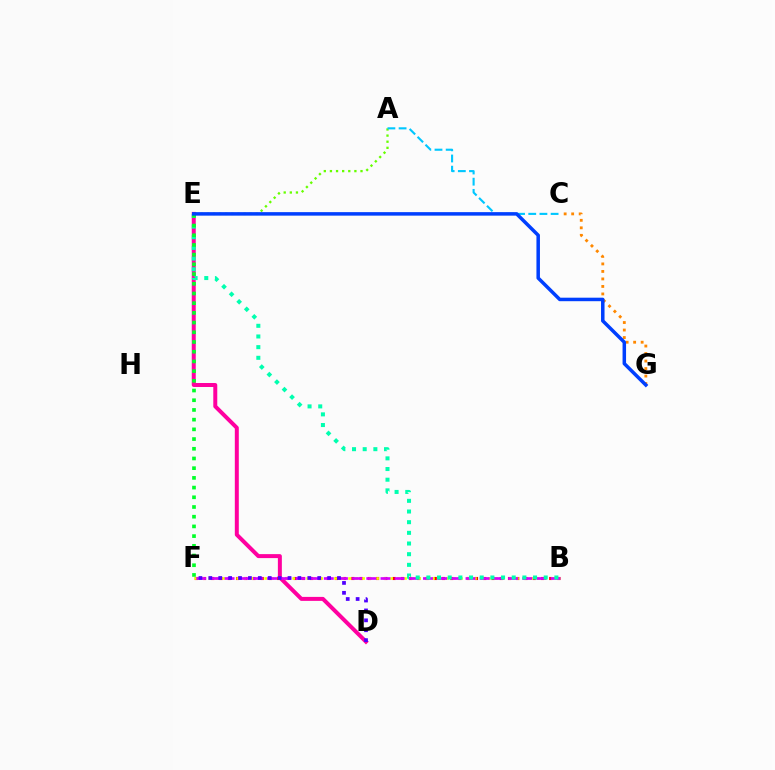{('A', 'E'): [{'color': '#66ff00', 'line_style': 'dotted', 'thickness': 1.66}], ('B', 'F'): [{'color': '#ff0000', 'line_style': 'dotted', 'thickness': 2.24}, {'color': '#eeff00', 'line_style': 'dotted', 'thickness': 1.9}, {'color': '#d600ff', 'line_style': 'dashed', 'thickness': 1.93}], ('D', 'E'): [{'color': '#ff00a0', 'line_style': 'solid', 'thickness': 2.87}], ('C', 'G'): [{'color': '#ff8800', 'line_style': 'dotted', 'thickness': 2.04}], ('B', 'E'): [{'color': '#00ffaf', 'line_style': 'dotted', 'thickness': 2.9}], ('A', 'C'): [{'color': '#00c7ff', 'line_style': 'dashed', 'thickness': 1.52}], ('D', 'F'): [{'color': '#4f00ff', 'line_style': 'dotted', 'thickness': 2.69}], ('E', 'F'): [{'color': '#00ff27', 'line_style': 'dotted', 'thickness': 2.64}], ('E', 'G'): [{'color': '#003fff', 'line_style': 'solid', 'thickness': 2.52}]}